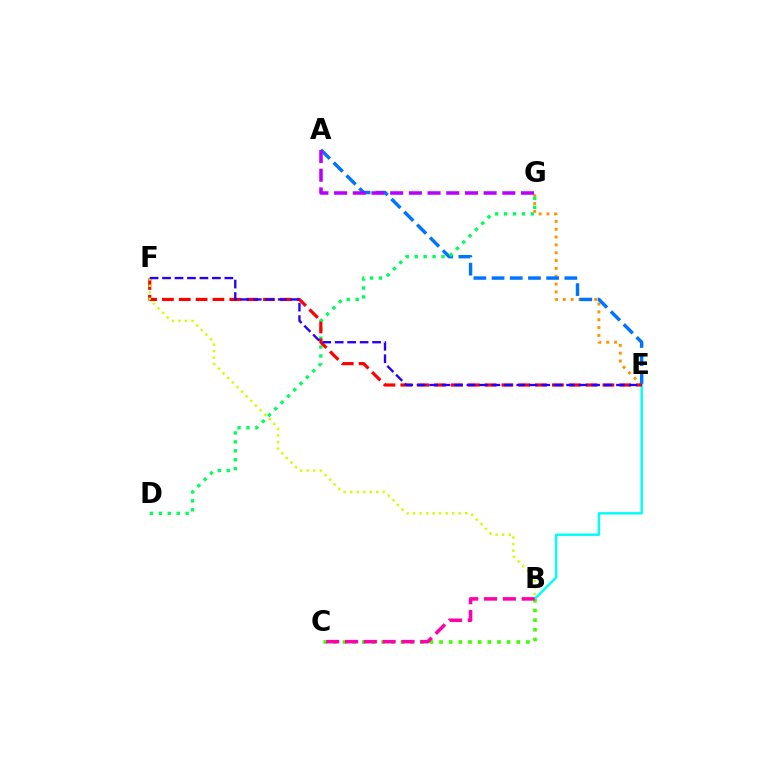{('E', 'G'): [{'color': '#ff9400', 'line_style': 'dotted', 'thickness': 2.13}], ('A', 'E'): [{'color': '#0074ff', 'line_style': 'dashed', 'thickness': 2.47}], ('B', 'E'): [{'color': '#00fff6', 'line_style': 'solid', 'thickness': 1.76}], ('A', 'G'): [{'color': '#b900ff', 'line_style': 'dashed', 'thickness': 2.54}], ('D', 'G'): [{'color': '#00ff5c', 'line_style': 'dotted', 'thickness': 2.43}], ('E', 'F'): [{'color': '#ff0000', 'line_style': 'dashed', 'thickness': 2.29}, {'color': '#2500ff', 'line_style': 'dashed', 'thickness': 1.69}], ('B', 'C'): [{'color': '#3dff00', 'line_style': 'dotted', 'thickness': 2.62}, {'color': '#ff00ac', 'line_style': 'dashed', 'thickness': 2.55}], ('B', 'F'): [{'color': '#d1ff00', 'line_style': 'dotted', 'thickness': 1.77}]}